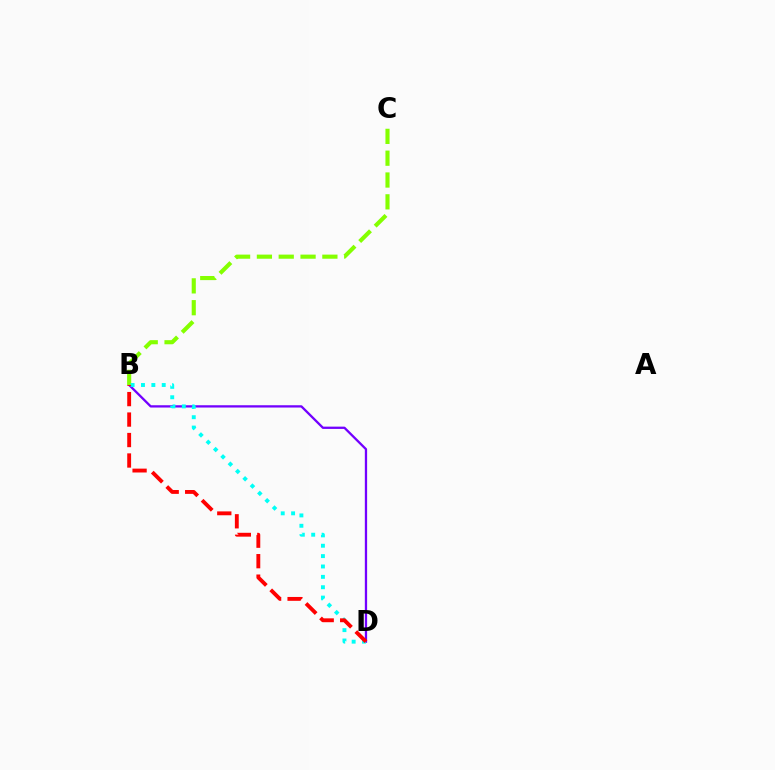{('B', 'D'): [{'color': '#7200ff', 'line_style': 'solid', 'thickness': 1.65}, {'color': '#00fff6', 'line_style': 'dotted', 'thickness': 2.82}, {'color': '#ff0000', 'line_style': 'dashed', 'thickness': 2.78}], ('B', 'C'): [{'color': '#84ff00', 'line_style': 'dashed', 'thickness': 2.96}]}